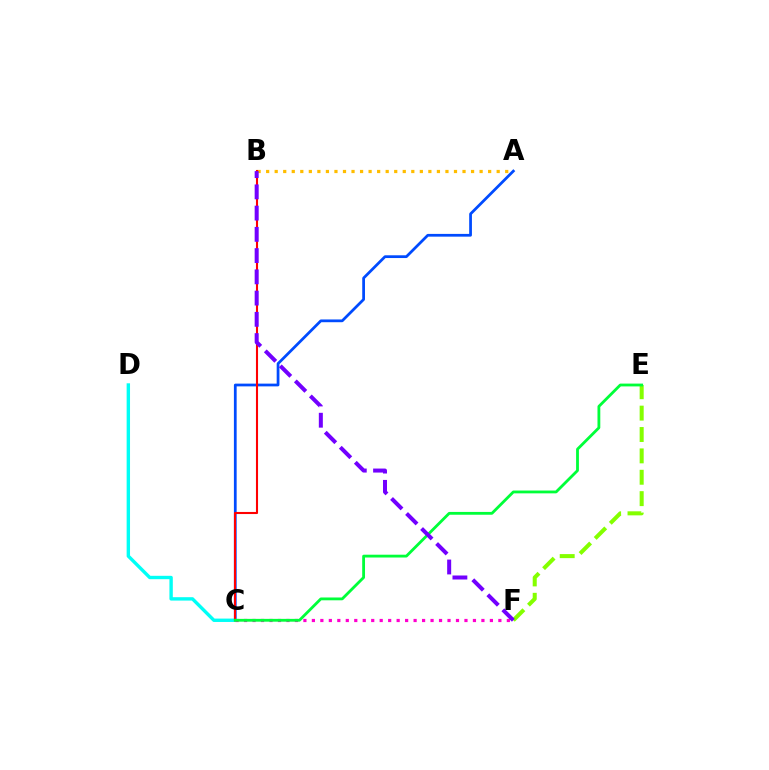{('A', 'B'): [{'color': '#ffbd00', 'line_style': 'dotted', 'thickness': 2.32}], ('E', 'F'): [{'color': '#84ff00', 'line_style': 'dashed', 'thickness': 2.9}], ('A', 'C'): [{'color': '#004bff', 'line_style': 'solid', 'thickness': 1.98}], ('C', 'D'): [{'color': '#00fff6', 'line_style': 'solid', 'thickness': 2.44}], ('B', 'C'): [{'color': '#ff0000', 'line_style': 'solid', 'thickness': 1.51}], ('C', 'F'): [{'color': '#ff00cf', 'line_style': 'dotted', 'thickness': 2.3}], ('C', 'E'): [{'color': '#00ff39', 'line_style': 'solid', 'thickness': 2.02}], ('B', 'F'): [{'color': '#7200ff', 'line_style': 'dashed', 'thickness': 2.89}]}